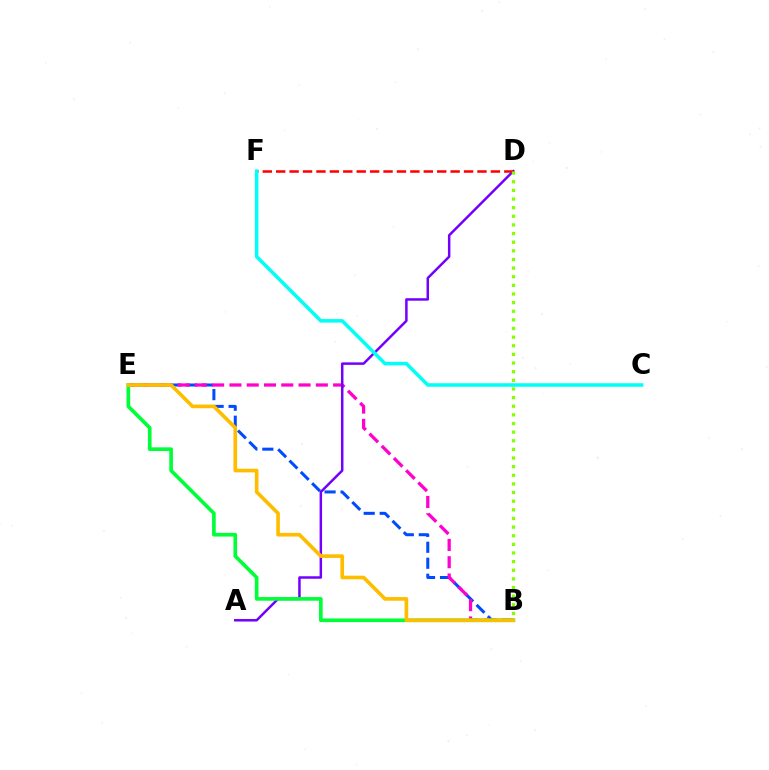{('B', 'E'): [{'color': '#004bff', 'line_style': 'dashed', 'thickness': 2.17}, {'color': '#ff00cf', 'line_style': 'dashed', 'thickness': 2.35}, {'color': '#00ff39', 'line_style': 'solid', 'thickness': 2.64}, {'color': '#ffbd00', 'line_style': 'solid', 'thickness': 2.63}], ('A', 'D'): [{'color': '#7200ff', 'line_style': 'solid', 'thickness': 1.79}], ('D', 'F'): [{'color': '#ff0000', 'line_style': 'dashed', 'thickness': 1.82}], ('B', 'D'): [{'color': '#84ff00', 'line_style': 'dotted', 'thickness': 2.35}], ('C', 'F'): [{'color': '#00fff6', 'line_style': 'solid', 'thickness': 2.54}]}